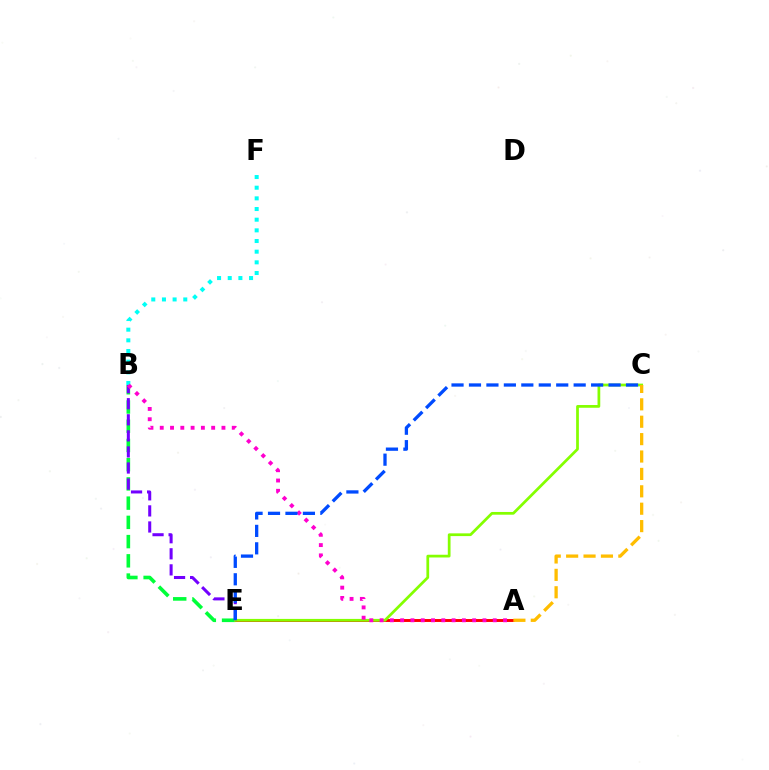{('A', 'E'): [{'color': '#ff0000', 'line_style': 'solid', 'thickness': 2.09}], ('B', 'E'): [{'color': '#00ff39', 'line_style': 'dashed', 'thickness': 2.61}, {'color': '#7200ff', 'line_style': 'dashed', 'thickness': 2.18}], ('C', 'E'): [{'color': '#84ff00', 'line_style': 'solid', 'thickness': 1.97}, {'color': '#004bff', 'line_style': 'dashed', 'thickness': 2.37}], ('B', 'F'): [{'color': '#00fff6', 'line_style': 'dotted', 'thickness': 2.9}], ('A', 'C'): [{'color': '#ffbd00', 'line_style': 'dashed', 'thickness': 2.36}], ('A', 'B'): [{'color': '#ff00cf', 'line_style': 'dotted', 'thickness': 2.79}]}